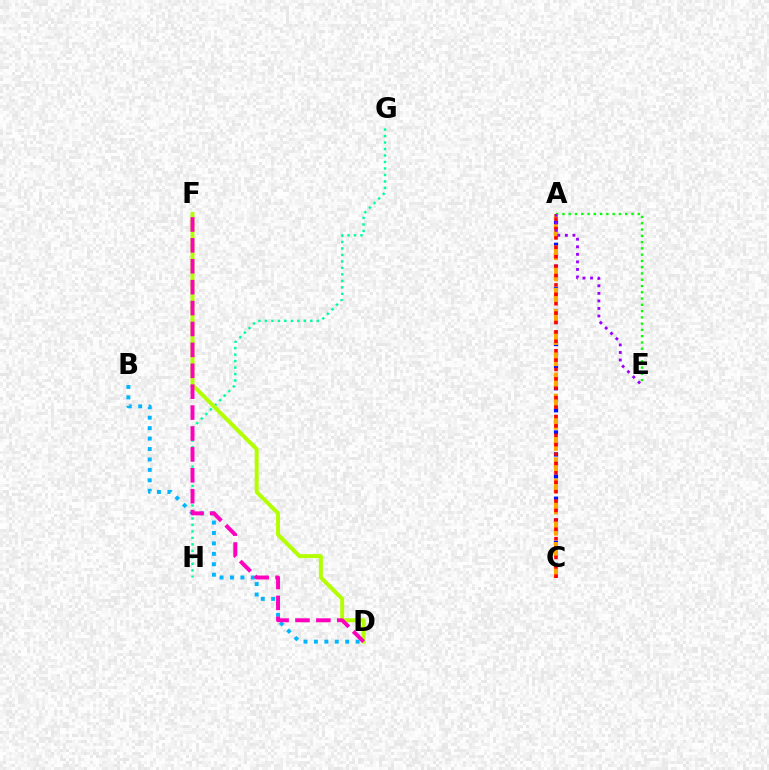{('A', 'C'): [{'color': '#0010ff', 'line_style': 'dotted', 'thickness': 3.0}, {'color': '#ffa500', 'line_style': 'dashed', 'thickness': 2.88}, {'color': '#ff0000', 'line_style': 'dotted', 'thickness': 2.55}], ('A', 'E'): [{'color': '#08ff00', 'line_style': 'dotted', 'thickness': 1.7}, {'color': '#9b00ff', 'line_style': 'dotted', 'thickness': 2.05}], ('G', 'H'): [{'color': '#00ff9d', 'line_style': 'dotted', 'thickness': 1.76}], ('B', 'D'): [{'color': '#00b5ff', 'line_style': 'dotted', 'thickness': 2.83}], ('D', 'F'): [{'color': '#b3ff00', 'line_style': 'solid', 'thickness': 2.85}, {'color': '#ff00bd', 'line_style': 'dashed', 'thickness': 2.84}]}